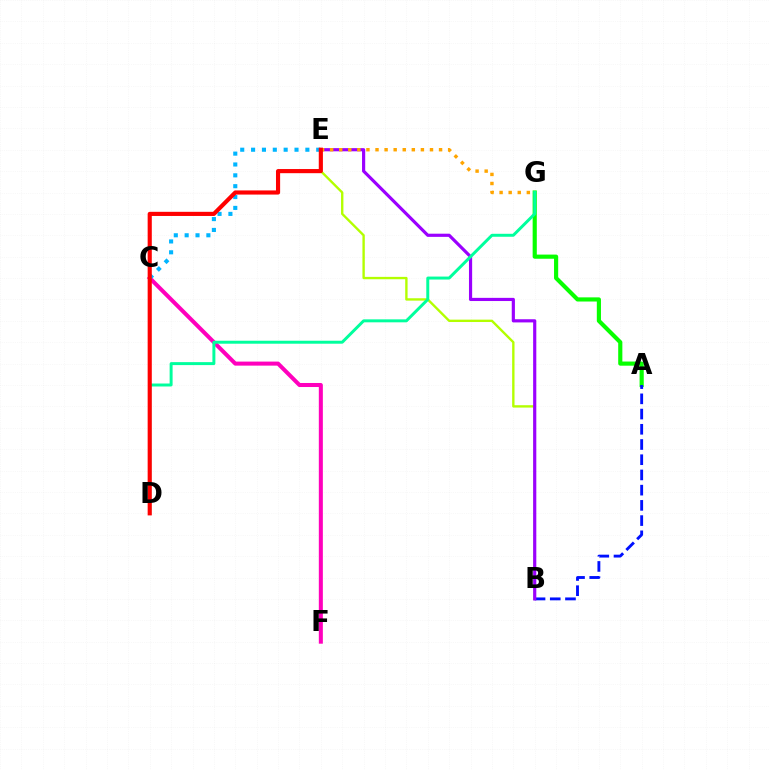{('A', 'G'): [{'color': '#08ff00', 'line_style': 'solid', 'thickness': 2.99}], ('C', 'F'): [{'color': '#ff00bd', 'line_style': 'solid', 'thickness': 2.9}], ('B', 'E'): [{'color': '#b3ff00', 'line_style': 'solid', 'thickness': 1.71}, {'color': '#9b00ff', 'line_style': 'solid', 'thickness': 2.28}], ('A', 'B'): [{'color': '#0010ff', 'line_style': 'dashed', 'thickness': 2.07}], ('C', 'E'): [{'color': '#00b5ff', 'line_style': 'dotted', 'thickness': 2.95}], ('E', 'G'): [{'color': '#ffa500', 'line_style': 'dotted', 'thickness': 2.47}], ('D', 'G'): [{'color': '#00ff9d', 'line_style': 'solid', 'thickness': 2.14}], ('D', 'E'): [{'color': '#ff0000', 'line_style': 'solid', 'thickness': 2.98}]}